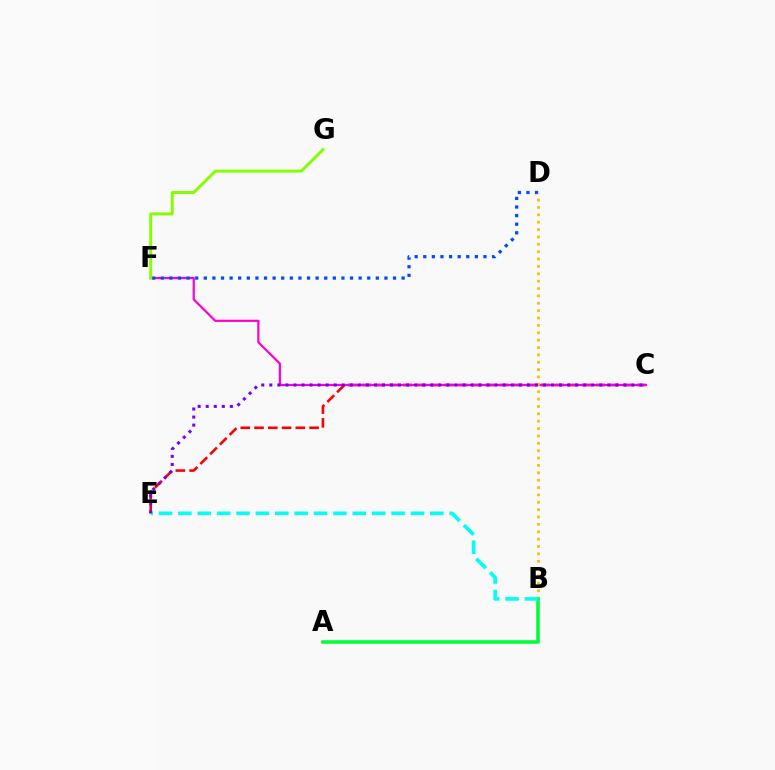{('C', 'E'): [{'color': '#ff0000', 'line_style': 'dashed', 'thickness': 1.87}, {'color': '#7200ff', 'line_style': 'dotted', 'thickness': 2.19}], ('C', 'F'): [{'color': '#ff00cf', 'line_style': 'solid', 'thickness': 1.59}], ('D', 'F'): [{'color': '#004bff', 'line_style': 'dotted', 'thickness': 2.34}], ('B', 'D'): [{'color': '#ffbd00', 'line_style': 'dotted', 'thickness': 2.0}], ('A', 'B'): [{'color': '#00ff39', 'line_style': 'solid', 'thickness': 2.57}], ('F', 'G'): [{'color': '#84ff00', 'line_style': 'solid', 'thickness': 2.14}], ('B', 'E'): [{'color': '#00fff6', 'line_style': 'dashed', 'thickness': 2.63}]}